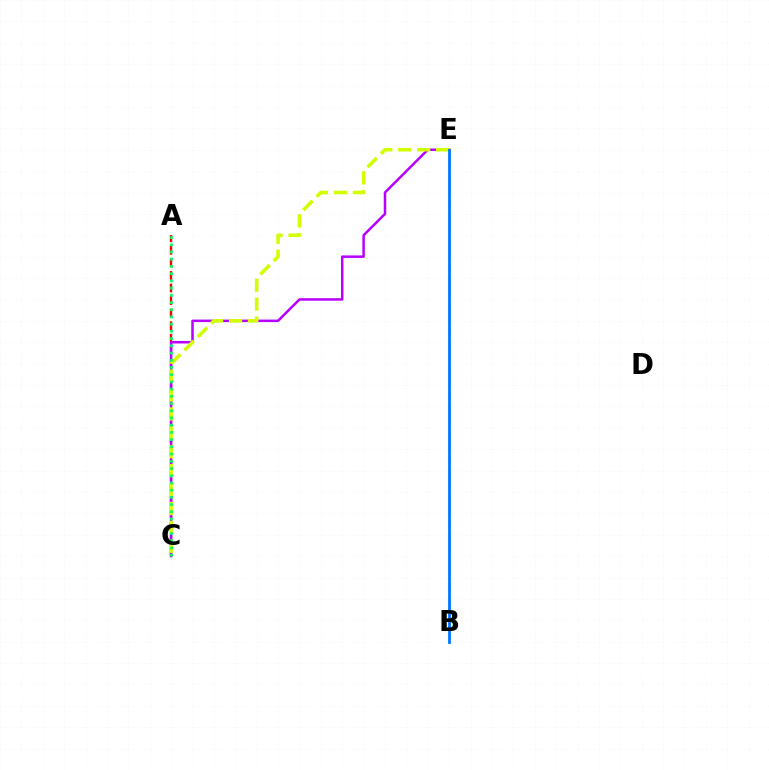{('A', 'C'): [{'color': '#ff0000', 'line_style': 'dashed', 'thickness': 1.71}, {'color': '#00ff5c', 'line_style': 'dotted', 'thickness': 1.96}], ('C', 'E'): [{'color': '#b900ff', 'line_style': 'solid', 'thickness': 1.8}, {'color': '#d1ff00', 'line_style': 'dashed', 'thickness': 2.57}], ('B', 'E'): [{'color': '#0074ff', 'line_style': 'solid', 'thickness': 1.99}]}